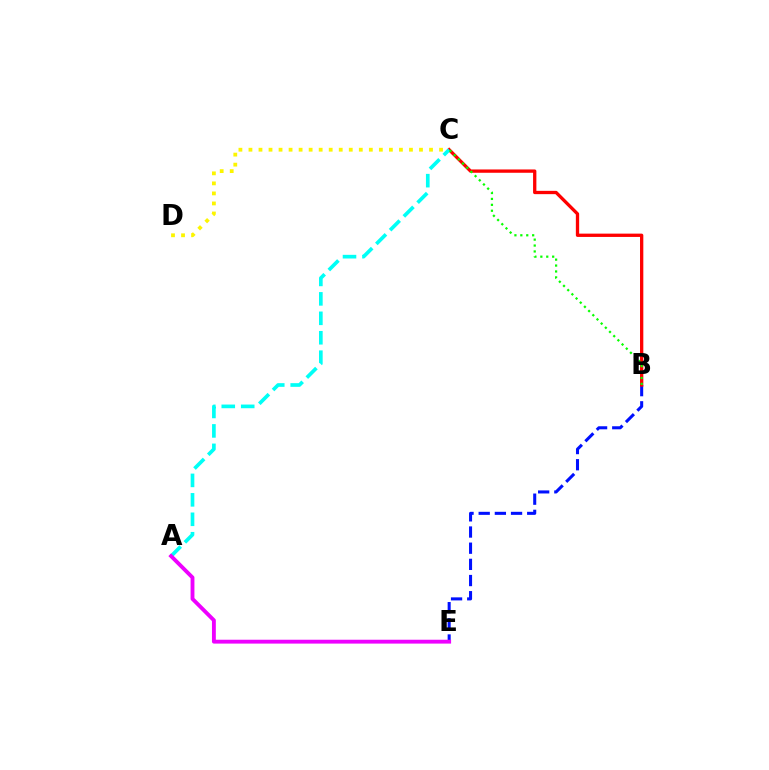{('B', 'E'): [{'color': '#0010ff', 'line_style': 'dashed', 'thickness': 2.2}], ('B', 'C'): [{'color': '#ff0000', 'line_style': 'solid', 'thickness': 2.38}, {'color': '#08ff00', 'line_style': 'dotted', 'thickness': 1.61}], ('A', 'C'): [{'color': '#00fff6', 'line_style': 'dashed', 'thickness': 2.64}], ('C', 'D'): [{'color': '#fcf500', 'line_style': 'dotted', 'thickness': 2.73}], ('A', 'E'): [{'color': '#ee00ff', 'line_style': 'solid', 'thickness': 2.78}]}